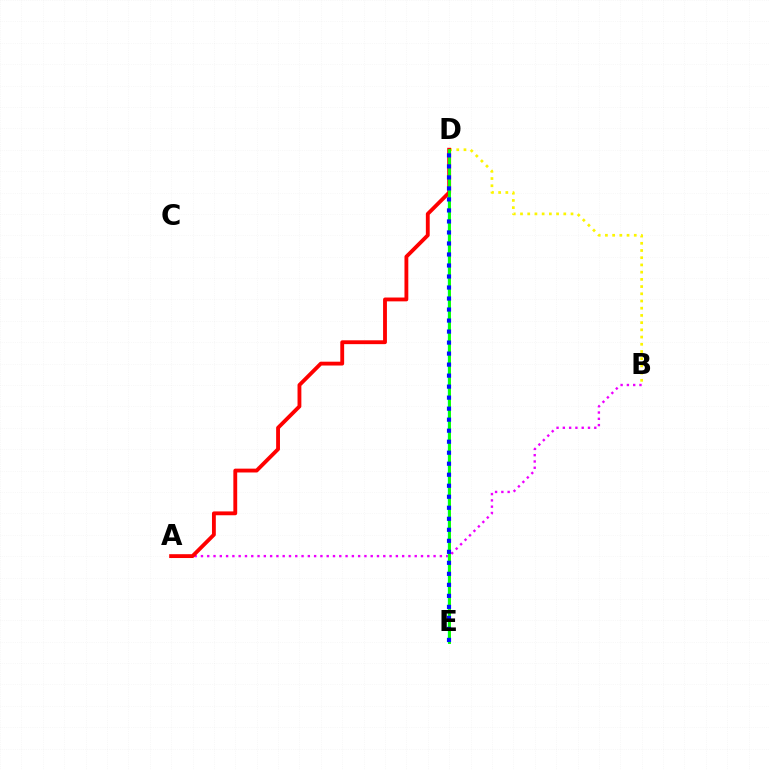{('A', 'B'): [{'color': '#ee00ff', 'line_style': 'dotted', 'thickness': 1.71}], ('D', 'E'): [{'color': '#00fff6', 'line_style': 'solid', 'thickness': 1.77}, {'color': '#08ff00', 'line_style': 'solid', 'thickness': 2.09}, {'color': '#0010ff', 'line_style': 'dotted', 'thickness': 2.99}], ('B', 'D'): [{'color': '#fcf500', 'line_style': 'dotted', 'thickness': 1.96}], ('A', 'D'): [{'color': '#ff0000', 'line_style': 'solid', 'thickness': 2.77}]}